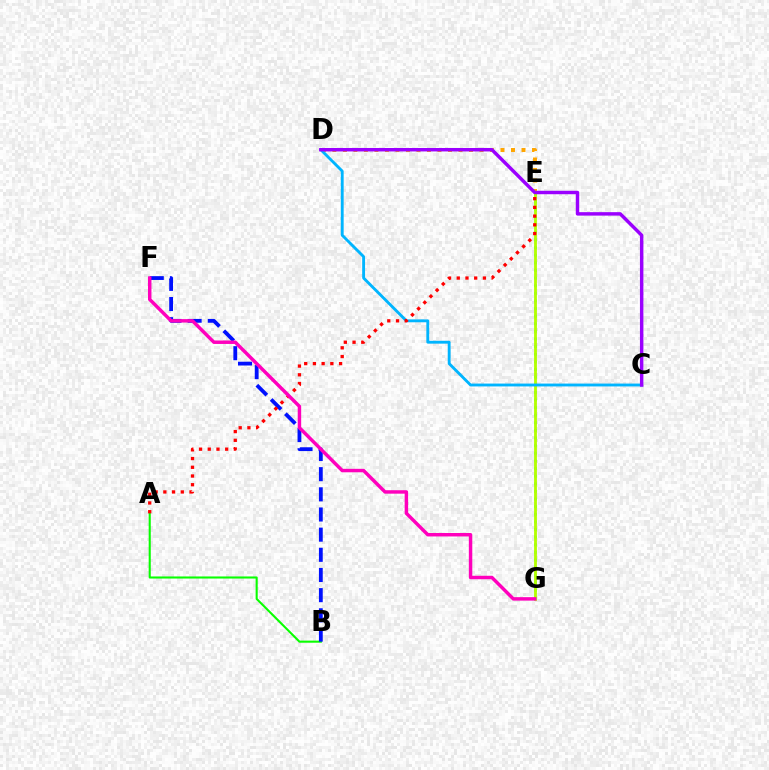{('E', 'G'): [{'color': '#00ff9d', 'line_style': 'dotted', 'thickness': 2.07}, {'color': '#b3ff00', 'line_style': 'solid', 'thickness': 2.02}], ('A', 'B'): [{'color': '#08ff00', 'line_style': 'solid', 'thickness': 1.5}], ('B', 'F'): [{'color': '#0010ff', 'line_style': 'dashed', 'thickness': 2.74}], ('D', 'E'): [{'color': '#ffa500', 'line_style': 'dotted', 'thickness': 2.85}], ('C', 'D'): [{'color': '#00b5ff', 'line_style': 'solid', 'thickness': 2.06}, {'color': '#9b00ff', 'line_style': 'solid', 'thickness': 2.48}], ('A', 'E'): [{'color': '#ff0000', 'line_style': 'dotted', 'thickness': 2.37}], ('F', 'G'): [{'color': '#ff00bd', 'line_style': 'solid', 'thickness': 2.49}]}